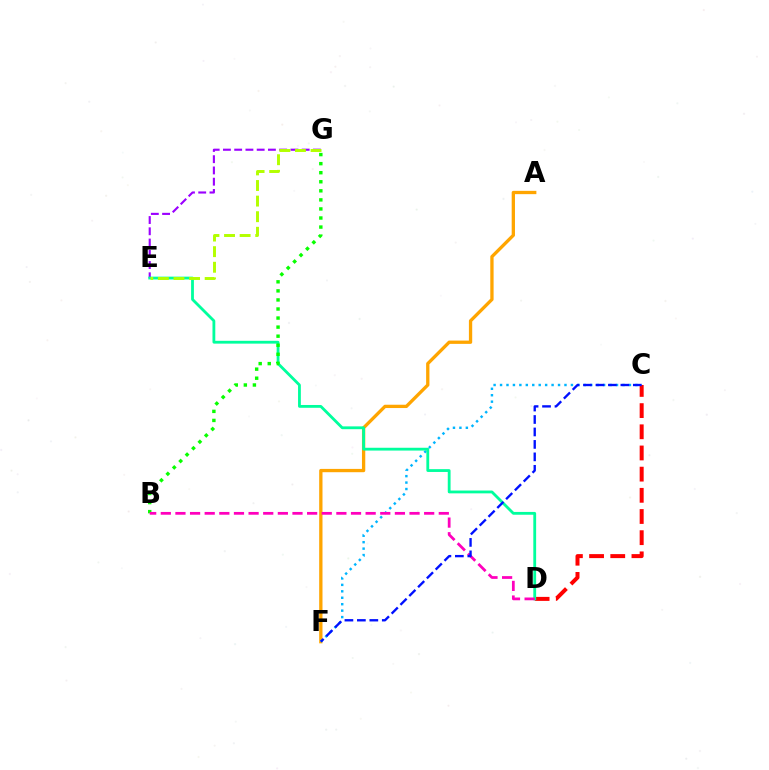{('E', 'G'): [{'color': '#9b00ff', 'line_style': 'dashed', 'thickness': 1.53}, {'color': '#b3ff00', 'line_style': 'dashed', 'thickness': 2.12}], ('A', 'F'): [{'color': '#ffa500', 'line_style': 'solid', 'thickness': 2.38}], ('C', 'D'): [{'color': '#ff0000', 'line_style': 'dashed', 'thickness': 2.88}], ('C', 'F'): [{'color': '#00b5ff', 'line_style': 'dotted', 'thickness': 1.75}, {'color': '#0010ff', 'line_style': 'dashed', 'thickness': 1.69}], ('D', 'E'): [{'color': '#00ff9d', 'line_style': 'solid', 'thickness': 2.02}], ('B', 'G'): [{'color': '#08ff00', 'line_style': 'dotted', 'thickness': 2.46}], ('B', 'D'): [{'color': '#ff00bd', 'line_style': 'dashed', 'thickness': 1.99}]}